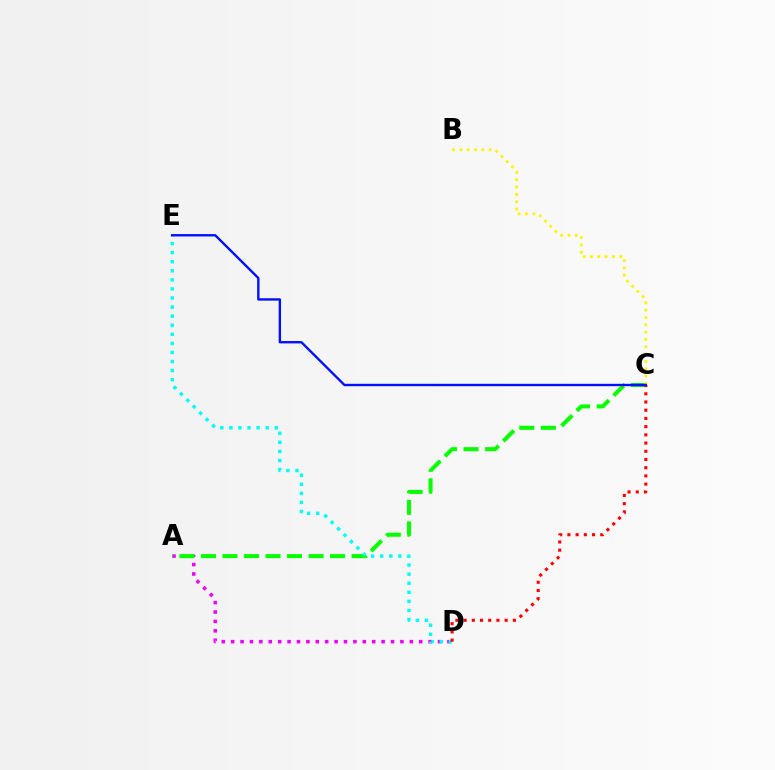{('A', 'D'): [{'color': '#ee00ff', 'line_style': 'dotted', 'thickness': 2.55}], ('A', 'C'): [{'color': '#08ff00', 'line_style': 'dashed', 'thickness': 2.92}], ('D', 'E'): [{'color': '#00fff6', 'line_style': 'dotted', 'thickness': 2.46}], ('B', 'C'): [{'color': '#fcf500', 'line_style': 'dotted', 'thickness': 1.99}], ('C', 'D'): [{'color': '#ff0000', 'line_style': 'dotted', 'thickness': 2.23}], ('C', 'E'): [{'color': '#0010ff', 'line_style': 'solid', 'thickness': 1.71}]}